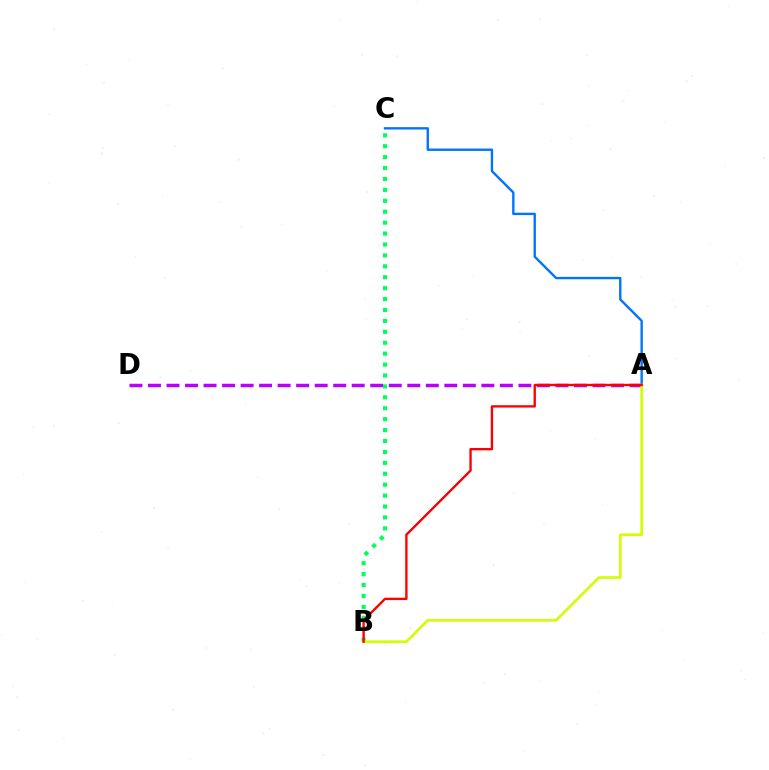{('A', 'D'): [{'color': '#b900ff', 'line_style': 'dashed', 'thickness': 2.52}], ('A', 'C'): [{'color': '#0074ff', 'line_style': 'solid', 'thickness': 1.71}], ('B', 'C'): [{'color': '#00ff5c', 'line_style': 'dotted', 'thickness': 2.97}], ('A', 'B'): [{'color': '#d1ff00', 'line_style': 'solid', 'thickness': 1.93}, {'color': '#ff0000', 'line_style': 'solid', 'thickness': 1.71}]}